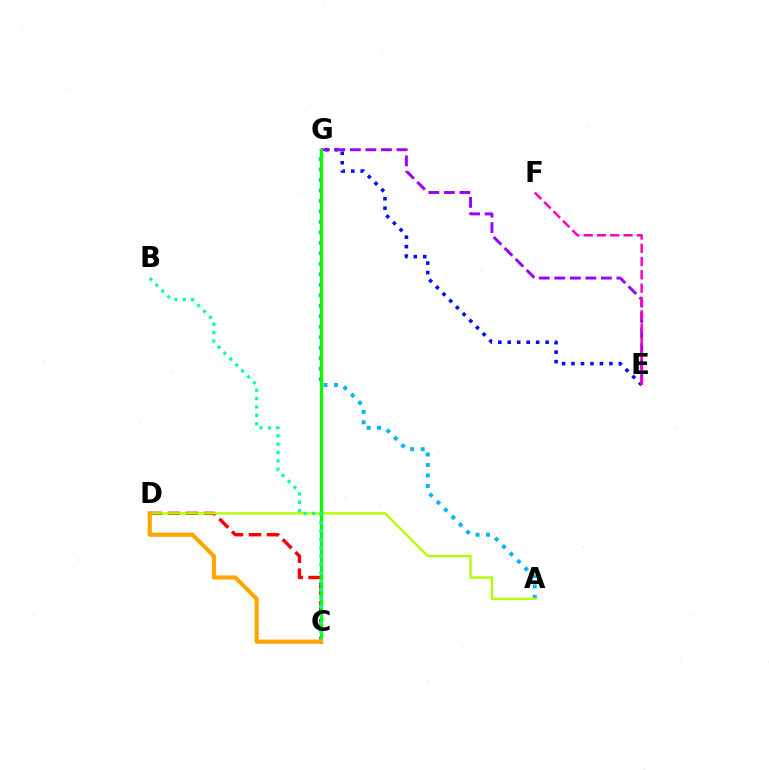{('E', 'G'): [{'color': '#0010ff', 'line_style': 'dotted', 'thickness': 2.57}, {'color': '#9b00ff', 'line_style': 'dashed', 'thickness': 2.11}], ('C', 'D'): [{'color': '#ff0000', 'line_style': 'dashed', 'thickness': 2.44}, {'color': '#ffa500', 'line_style': 'solid', 'thickness': 2.99}], ('A', 'G'): [{'color': '#00b5ff', 'line_style': 'dotted', 'thickness': 2.85}], ('A', 'D'): [{'color': '#b3ff00', 'line_style': 'solid', 'thickness': 1.69}], ('C', 'G'): [{'color': '#08ff00', 'line_style': 'solid', 'thickness': 2.33}], ('B', 'C'): [{'color': '#00ff9d', 'line_style': 'dotted', 'thickness': 2.27}], ('E', 'F'): [{'color': '#ff00bd', 'line_style': 'dashed', 'thickness': 1.81}]}